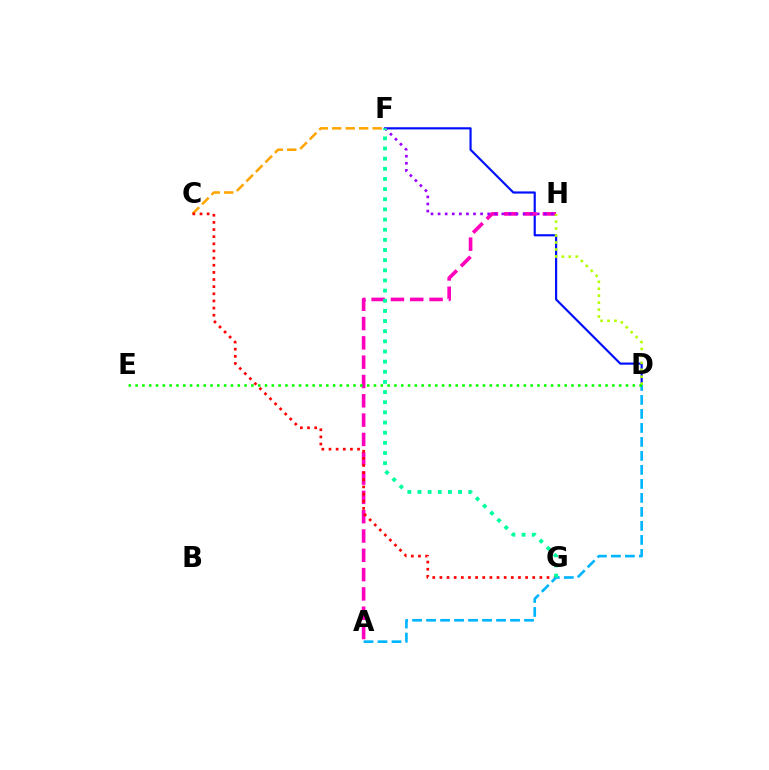{('D', 'F'): [{'color': '#0010ff', 'line_style': 'solid', 'thickness': 1.56}], ('A', 'H'): [{'color': '#ff00bd', 'line_style': 'dashed', 'thickness': 2.62}], ('C', 'F'): [{'color': '#ffa500', 'line_style': 'dashed', 'thickness': 1.83}], ('F', 'H'): [{'color': '#9b00ff', 'line_style': 'dotted', 'thickness': 1.92}], ('C', 'G'): [{'color': '#ff0000', 'line_style': 'dotted', 'thickness': 1.94}], ('D', 'H'): [{'color': '#b3ff00', 'line_style': 'dotted', 'thickness': 1.89}], ('A', 'D'): [{'color': '#00b5ff', 'line_style': 'dashed', 'thickness': 1.9}], ('F', 'G'): [{'color': '#00ff9d', 'line_style': 'dotted', 'thickness': 2.76}], ('D', 'E'): [{'color': '#08ff00', 'line_style': 'dotted', 'thickness': 1.85}]}